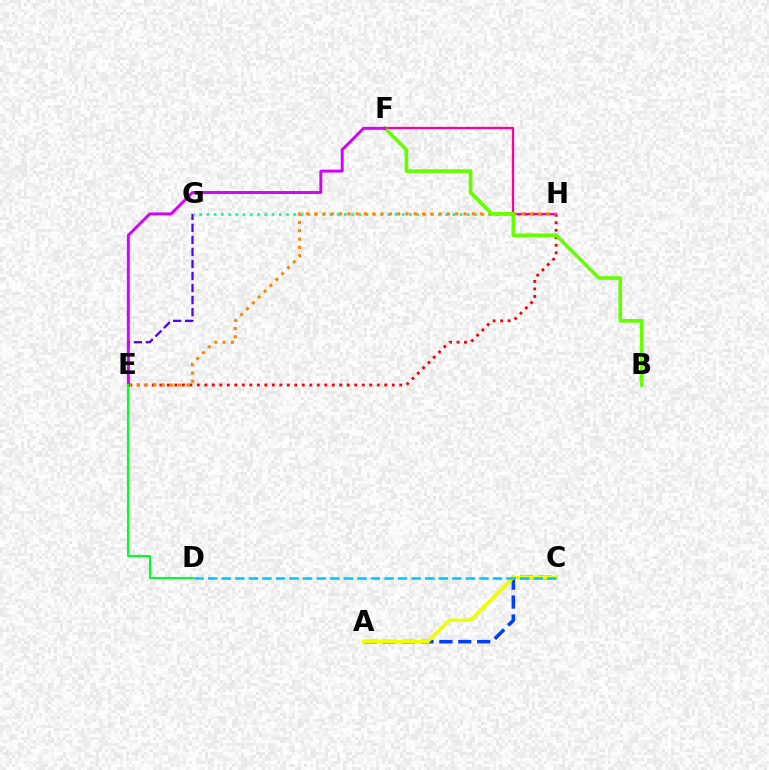{('E', 'G'): [{'color': '#4f00ff', 'line_style': 'dashed', 'thickness': 1.63}], ('G', 'H'): [{'color': '#00ffaf', 'line_style': 'dotted', 'thickness': 1.97}], ('A', 'C'): [{'color': '#003fff', 'line_style': 'dashed', 'thickness': 2.57}, {'color': '#eeff00', 'line_style': 'solid', 'thickness': 2.42}], ('E', 'H'): [{'color': '#ff0000', 'line_style': 'dotted', 'thickness': 2.04}, {'color': '#ff8800', 'line_style': 'dotted', 'thickness': 2.25}], ('F', 'H'): [{'color': '#ff00a0', 'line_style': 'solid', 'thickness': 1.65}], ('B', 'F'): [{'color': '#66ff00', 'line_style': 'solid', 'thickness': 2.64}], ('E', 'F'): [{'color': '#d600ff', 'line_style': 'solid', 'thickness': 2.11}], ('D', 'E'): [{'color': '#00ff27', 'line_style': 'solid', 'thickness': 1.51}], ('C', 'D'): [{'color': '#00c7ff', 'line_style': 'dashed', 'thickness': 1.84}]}